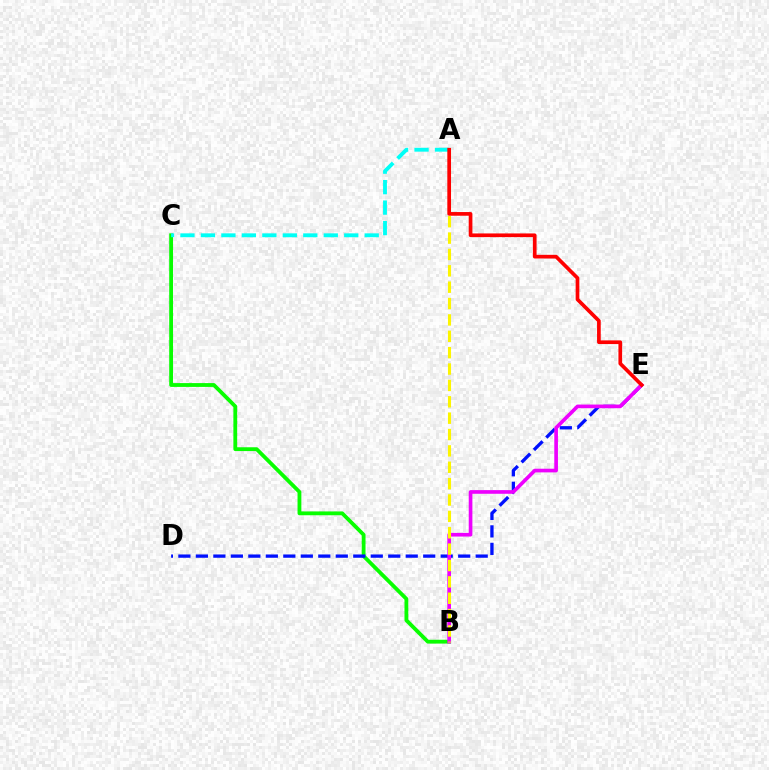{('B', 'C'): [{'color': '#08ff00', 'line_style': 'solid', 'thickness': 2.75}], ('D', 'E'): [{'color': '#0010ff', 'line_style': 'dashed', 'thickness': 2.38}], ('A', 'C'): [{'color': '#00fff6', 'line_style': 'dashed', 'thickness': 2.78}], ('B', 'E'): [{'color': '#ee00ff', 'line_style': 'solid', 'thickness': 2.63}], ('A', 'B'): [{'color': '#fcf500', 'line_style': 'dashed', 'thickness': 2.22}], ('A', 'E'): [{'color': '#ff0000', 'line_style': 'solid', 'thickness': 2.65}]}